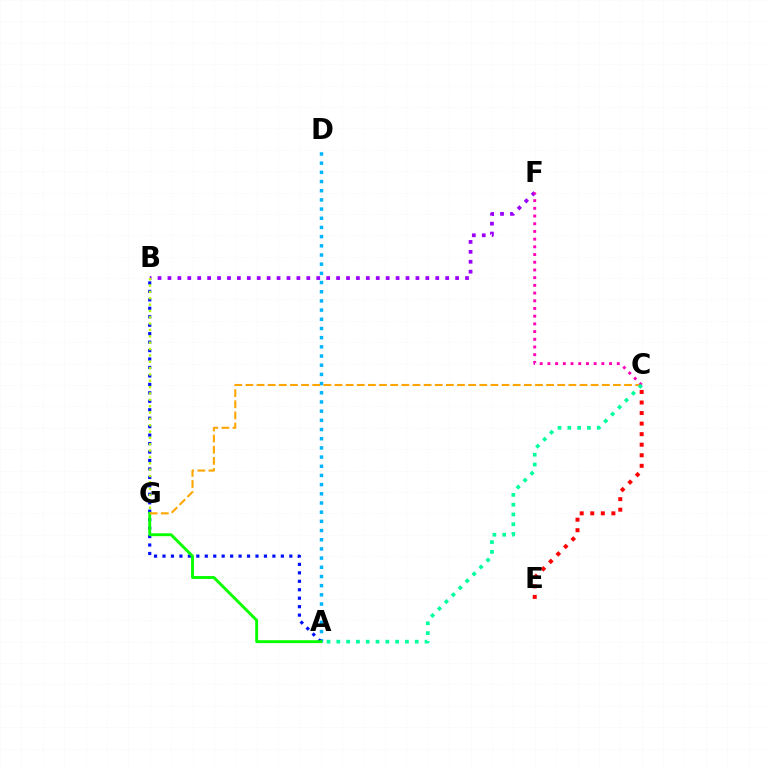{('A', 'D'): [{'color': '#00b5ff', 'line_style': 'dotted', 'thickness': 2.5}], ('A', 'B'): [{'color': '#0010ff', 'line_style': 'dotted', 'thickness': 2.3}], ('B', 'F'): [{'color': '#9b00ff', 'line_style': 'dotted', 'thickness': 2.69}], ('A', 'G'): [{'color': '#08ff00', 'line_style': 'solid', 'thickness': 2.09}], ('C', 'G'): [{'color': '#ffa500', 'line_style': 'dashed', 'thickness': 1.51}], ('C', 'F'): [{'color': '#ff00bd', 'line_style': 'dotted', 'thickness': 2.09}], ('A', 'C'): [{'color': '#00ff9d', 'line_style': 'dotted', 'thickness': 2.66}], ('C', 'E'): [{'color': '#ff0000', 'line_style': 'dotted', 'thickness': 2.87}], ('B', 'G'): [{'color': '#b3ff00', 'line_style': 'dotted', 'thickness': 1.72}]}